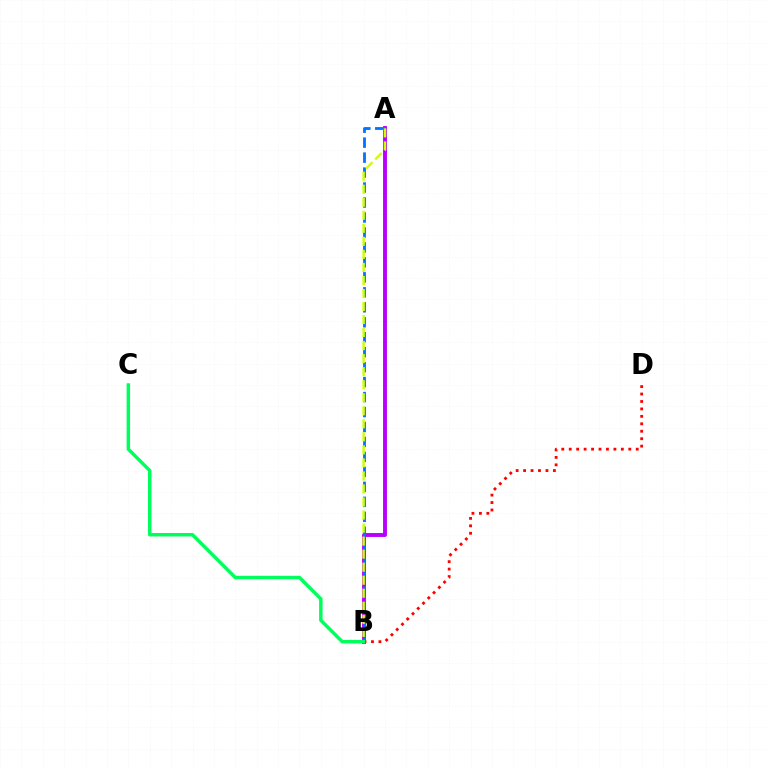{('A', 'B'): [{'color': '#b900ff', 'line_style': 'solid', 'thickness': 2.81}, {'color': '#0074ff', 'line_style': 'dashed', 'thickness': 2.03}, {'color': '#d1ff00', 'line_style': 'dashed', 'thickness': 1.77}], ('B', 'D'): [{'color': '#ff0000', 'line_style': 'dotted', 'thickness': 2.02}], ('B', 'C'): [{'color': '#00ff5c', 'line_style': 'solid', 'thickness': 2.49}]}